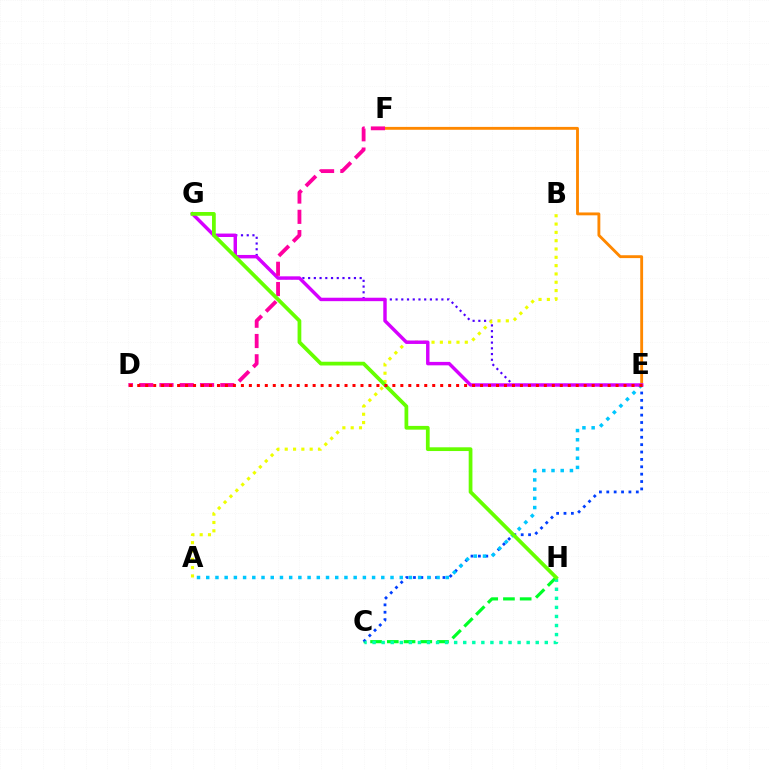{('C', 'H'): [{'color': '#00ff27', 'line_style': 'dashed', 'thickness': 2.27}, {'color': '#00ffaf', 'line_style': 'dotted', 'thickness': 2.46}], ('C', 'E'): [{'color': '#003fff', 'line_style': 'dotted', 'thickness': 2.01}], ('E', 'F'): [{'color': '#ff8800', 'line_style': 'solid', 'thickness': 2.06}], ('E', 'G'): [{'color': '#4f00ff', 'line_style': 'dotted', 'thickness': 1.56}, {'color': '#d600ff', 'line_style': 'solid', 'thickness': 2.47}], ('A', 'B'): [{'color': '#eeff00', 'line_style': 'dotted', 'thickness': 2.26}], ('A', 'E'): [{'color': '#00c7ff', 'line_style': 'dotted', 'thickness': 2.5}], ('D', 'F'): [{'color': '#ff00a0', 'line_style': 'dashed', 'thickness': 2.75}], ('G', 'H'): [{'color': '#66ff00', 'line_style': 'solid', 'thickness': 2.7}], ('D', 'E'): [{'color': '#ff0000', 'line_style': 'dotted', 'thickness': 2.17}]}